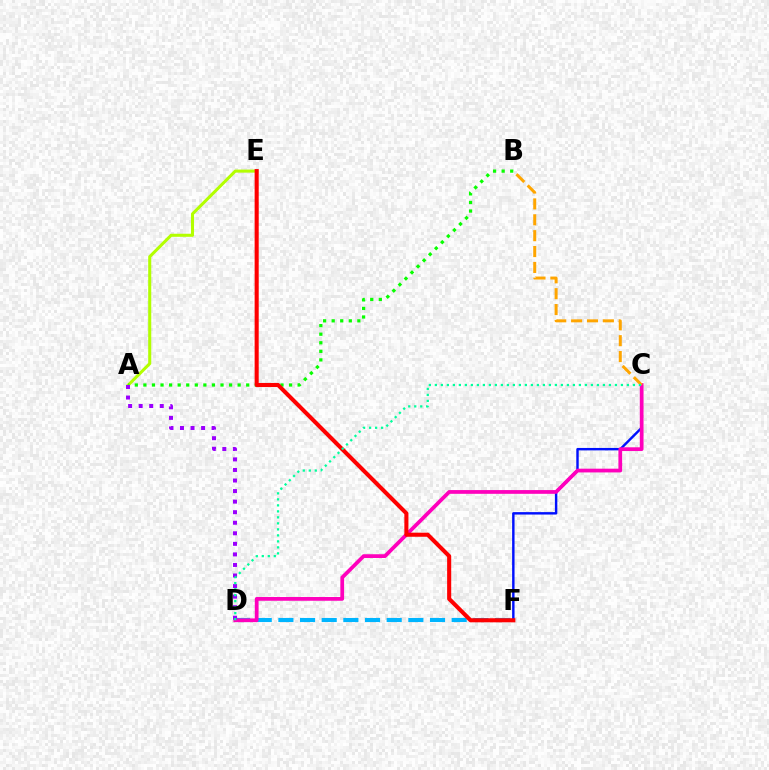{('A', 'E'): [{'color': '#b3ff00', 'line_style': 'solid', 'thickness': 2.2}], ('C', 'F'): [{'color': '#0010ff', 'line_style': 'solid', 'thickness': 1.75}], ('A', 'B'): [{'color': '#08ff00', 'line_style': 'dotted', 'thickness': 2.33}], ('D', 'F'): [{'color': '#00b5ff', 'line_style': 'dashed', 'thickness': 2.94}], ('C', 'D'): [{'color': '#ff00bd', 'line_style': 'solid', 'thickness': 2.69}, {'color': '#00ff9d', 'line_style': 'dotted', 'thickness': 1.63}], ('E', 'F'): [{'color': '#ff0000', 'line_style': 'solid', 'thickness': 2.94}], ('B', 'C'): [{'color': '#ffa500', 'line_style': 'dashed', 'thickness': 2.16}], ('A', 'D'): [{'color': '#9b00ff', 'line_style': 'dotted', 'thickness': 2.87}]}